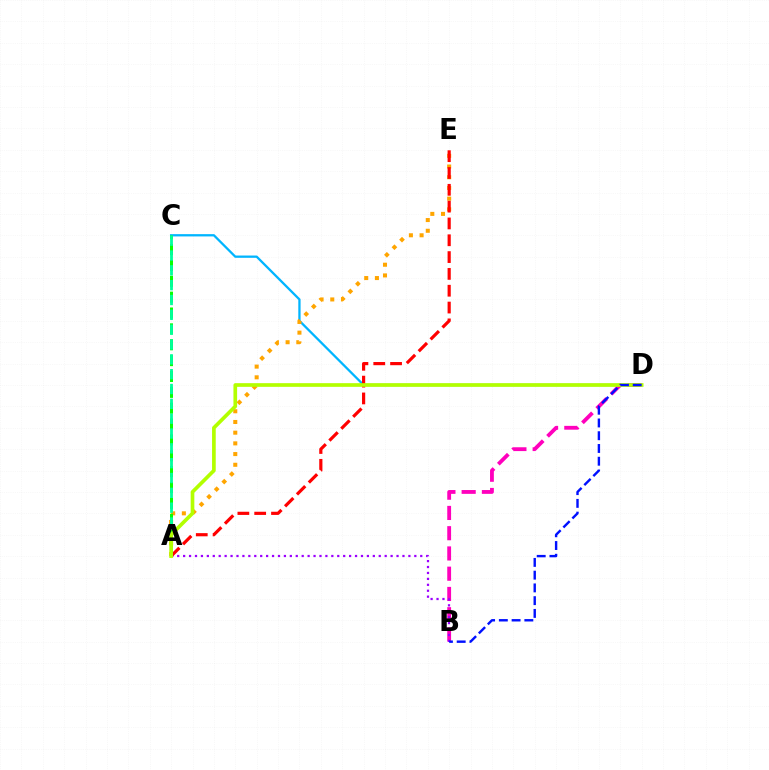{('B', 'D'): [{'color': '#ff00bd', 'line_style': 'dashed', 'thickness': 2.75}, {'color': '#0010ff', 'line_style': 'dashed', 'thickness': 1.73}], ('C', 'D'): [{'color': '#00b5ff', 'line_style': 'solid', 'thickness': 1.64}], ('A', 'E'): [{'color': '#ffa500', 'line_style': 'dotted', 'thickness': 2.91}, {'color': '#ff0000', 'line_style': 'dashed', 'thickness': 2.29}], ('A', 'C'): [{'color': '#08ff00', 'line_style': 'dashed', 'thickness': 2.15}, {'color': '#00ff9d', 'line_style': 'dashed', 'thickness': 2.02}], ('A', 'B'): [{'color': '#9b00ff', 'line_style': 'dotted', 'thickness': 1.61}], ('A', 'D'): [{'color': '#b3ff00', 'line_style': 'solid', 'thickness': 2.65}]}